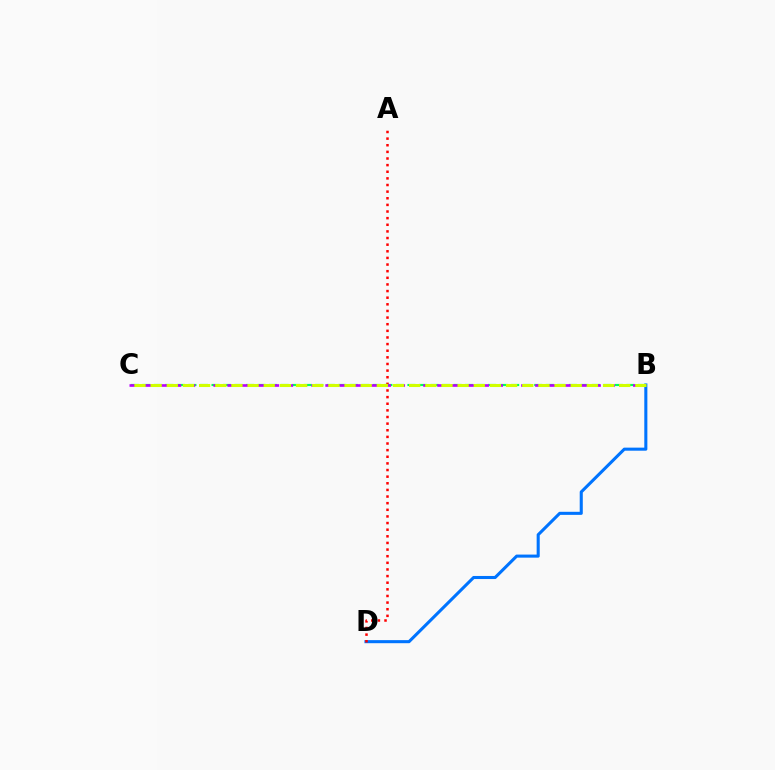{('B', 'D'): [{'color': '#0074ff', 'line_style': 'solid', 'thickness': 2.21}], ('A', 'D'): [{'color': '#ff0000', 'line_style': 'dotted', 'thickness': 1.8}], ('B', 'C'): [{'color': '#00ff5c', 'line_style': 'dashed', 'thickness': 1.57}, {'color': '#b900ff', 'line_style': 'dashed', 'thickness': 1.9}, {'color': '#d1ff00', 'line_style': 'dashed', 'thickness': 2.19}]}